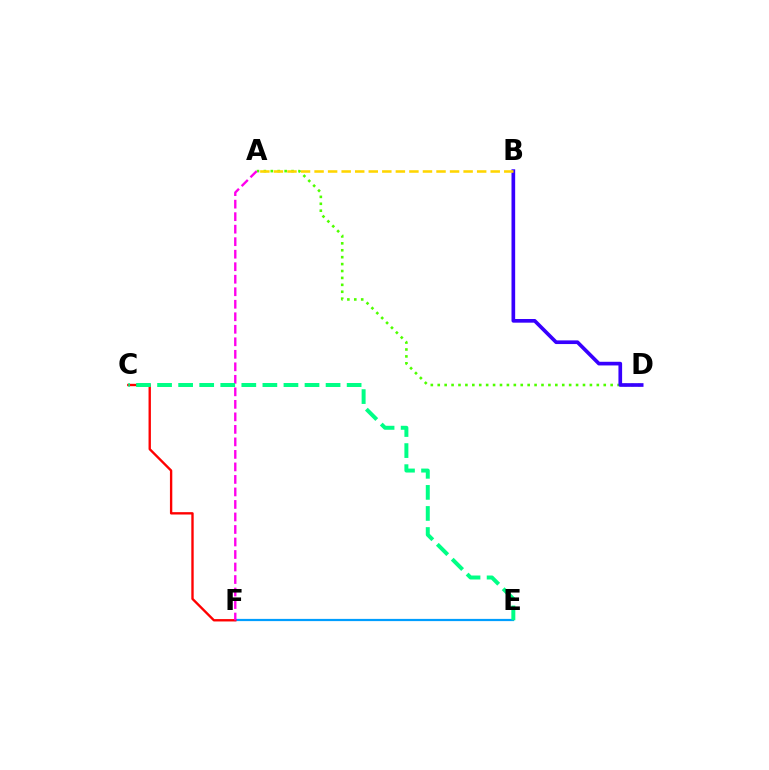{('E', 'F'): [{'color': '#009eff', 'line_style': 'solid', 'thickness': 1.6}], ('A', 'D'): [{'color': '#4fff00', 'line_style': 'dotted', 'thickness': 1.88}], ('C', 'F'): [{'color': '#ff0000', 'line_style': 'solid', 'thickness': 1.7}], ('B', 'D'): [{'color': '#3700ff', 'line_style': 'solid', 'thickness': 2.64}], ('A', 'F'): [{'color': '#ff00ed', 'line_style': 'dashed', 'thickness': 1.7}], ('A', 'B'): [{'color': '#ffd500', 'line_style': 'dashed', 'thickness': 1.84}], ('C', 'E'): [{'color': '#00ff86', 'line_style': 'dashed', 'thickness': 2.86}]}